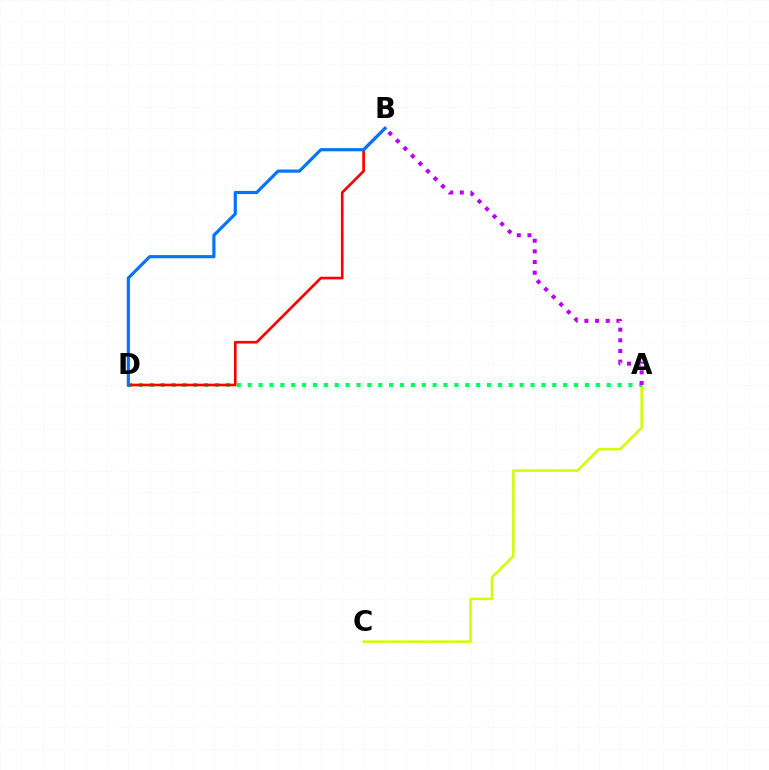{('A', 'C'): [{'color': '#d1ff00', 'line_style': 'solid', 'thickness': 1.82}], ('A', 'D'): [{'color': '#00ff5c', 'line_style': 'dotted', 'thickness': 2.96}], ('A', 'B'): [{'color': '#b900ff', 'line_style': 'dotted', 'thickness': 2.9}], ('B', 'D'): [{'color': '#ff0000', 'line_style': 'solid', 'thickness': 1.92}, {'color': '#0074ff', 'line_style': 'solid', 'thickness': 2.28}]}